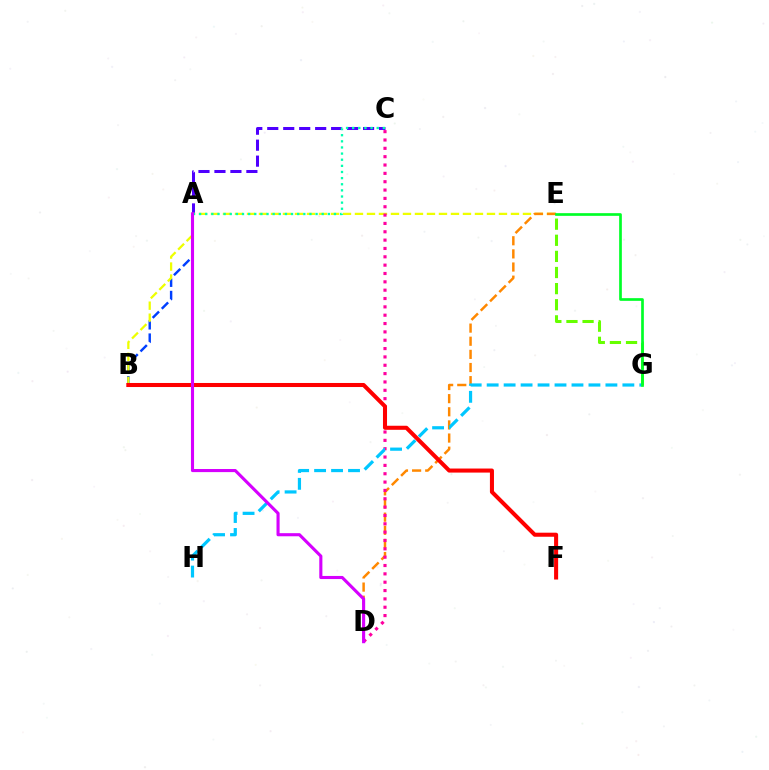{('E', 'G'): [{'color': '#66ff00', 'line_style': 'dashed', 'thickness': 2.19}, {'color': '#00ff27', 'line_style': 'solid', 'thickness': 1.94}], ('A', 'B'): [{'color': '#003fff', 'line_style': 'dashed', 'thickness': 1.75}], ('A', 'C'): [{'color': '#4f00ff', 'line_style': 'dashed', 'thickness': 2.17}, {'color': '#00ffaf', 'line_style': 'dotted', 'thickness': 1.67}], ('B', 'E'): [{'color': '#eeff00', 'line_style': 'dashed', 'thickness': 1.63}], ('D', 'E'): [{'color': '#ff8800', 'line_style': 'dashed', 'thickness': 1.78}], ('C', 'D'): [{'color': '#ff00a0', 'line_style': 'dotted', 'thickness': 2.27}], ('G', 'H'): [{'color': '#00c7ff', 'line_style': 'dashed', 'thickness': 2.3}], ('B', 'F'): [{'color': '#ff0000', 'line_style': 'solid', 'thickness': 2.92}], ('A', 'D'): [{'color': '#d600ff', 'line_style': 'solid', 'thickness': 2.24}]}